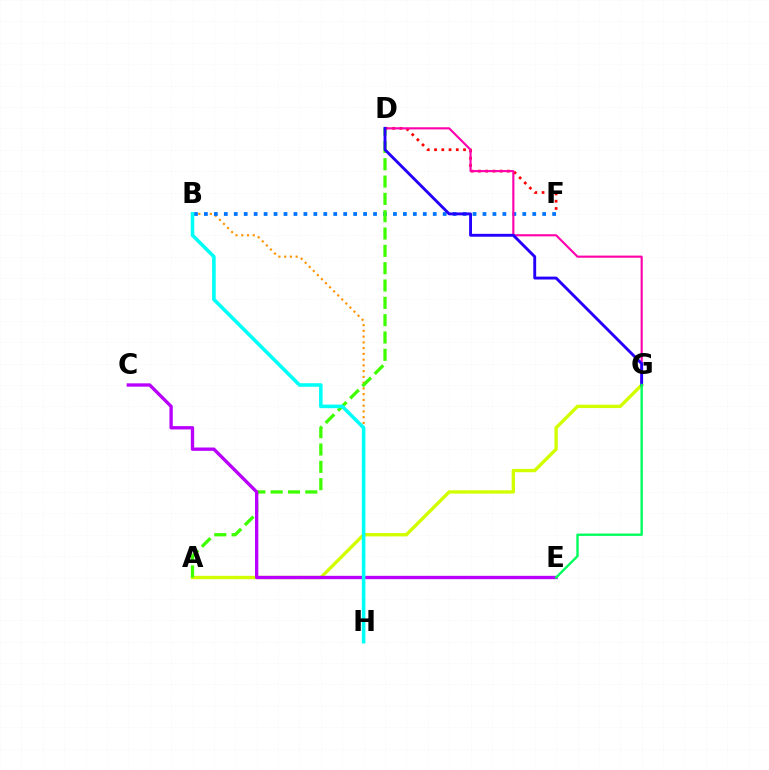{('B', 'H'): [{'color': '#ff9400', 'line_style': 'dotted', 'thickness': 1.56}, {'color': '#00fff6', 'line_style': 'solid', 'thickness': 2.58}], ('A', 'G'): [{'color': '#d1ff00', 'line_style': 'solid', 'thickness': 2.41}], ('B', 'F'): [{'color': '#0074ff', 'line_style': 'dotted', 'thickness': 2.7}], ('D', 'F'): [{'color': '#ff0000', 'line_style': 'dotted', 'thickness': 1.97}], ('A', 'D'): [{'color': '#3dff00', 'line_style': 'dashed', 'thickness': 2.35}], ('C', 'E'): [{'color': '#b900ff', 'line_style': 'solid', 'thickness': 2.4}], ('D', 'G'): [{'color': '#ff00ac', 'line_style': 'solid', 'thickness': 1.54}, {'color': '#2500ff', 'line_style': 'solid', 'thickness': 2.08}], ('E', 'G'): [{'color': '#00ff5c', 'line_style': 'solid', 'thickness': 1.71}]}